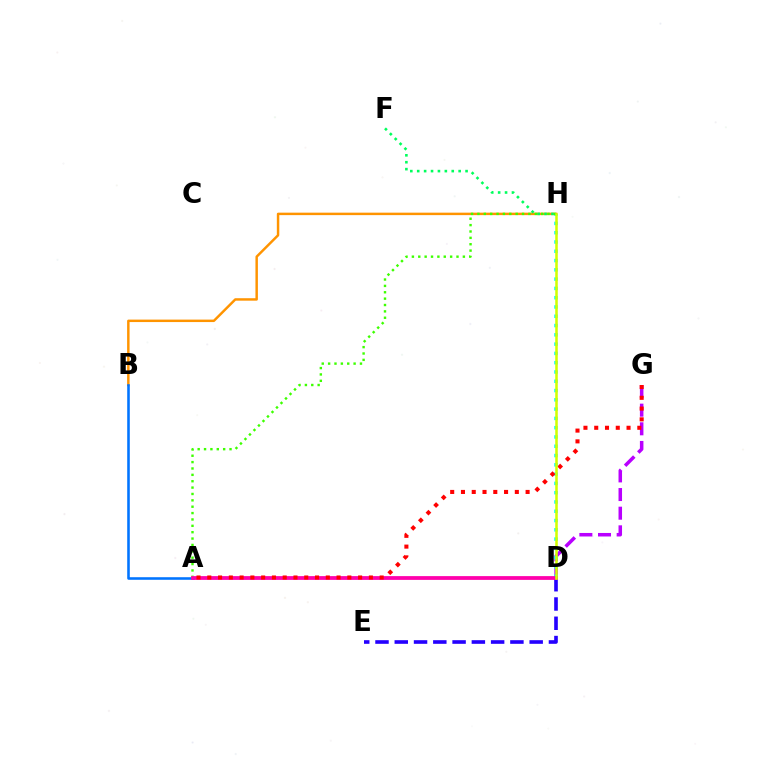{('B', 'H'): [{'color': '#ff9400', 'line_style': 'solid', 'thickness': 1.77}], ('D', 'G'): [{'color': '#b900ff', 'line_style': 'dashed', 'thickness': 2.53}], ('D', 'H'): [{'color': '#00fff6', 'line_style': 'dotted', 'thickness': 2.52}, {'color': '#d1ff00', 'line_style': 'solid', 'thickness': 1.83}], ('A', 'B'): [{'color': '#0074ff', 'line_style': 'solid', 'thickness': 1.85}], ('D', 'E'): [{'color': '#2500ff', 'line_style': 'dashed', 'thickness': 2.62}], ('A', 'H'): [{'color': '#3dff00', 'line_style': 'dotted', 'thickness': 1.73}], ('F', 'H'): [{'color': '#00ff5c', 'line_style': 'dotted', 'thickness': 1.88}], ('A', 'D'): [{'color': '#ff00ac', 'line_style': 'solid', 'thickness': 2.72}], ('A', 'G'): [{'color': '#ff0000', 'line_style': 'dotted', 'thickness': 2.93}]}